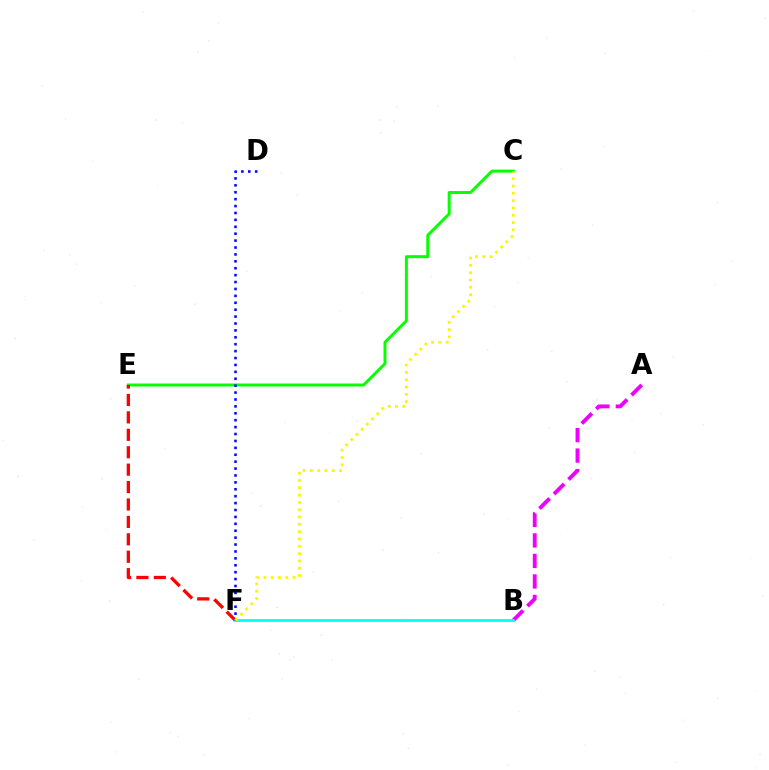{('A', 'B'): [{'color': '#ee00ff', 'line_style': 'dashed', 'thickness': 2.79}], ('C', 'E'): [{'color': '#08ff00', 'line_style': 'solid', 'thickness': 2.15}], ('E', 'F'): [{'color': '#ff0000', 'line_style': 'dashed', 'thickness': 2.37}], ('B', 'F'): [{'color': '#00fff6', 'line_style': 'solid', 'thickness': 1.98}], ('D', 'F'): [{'color': '#0010ff', 'line_style': 'dotted', 'thickness': 1.88}], ('C', 'F'): [{'color': '#fcf500', 'line_style': 'dotted', 'thickness': 1.99}]}